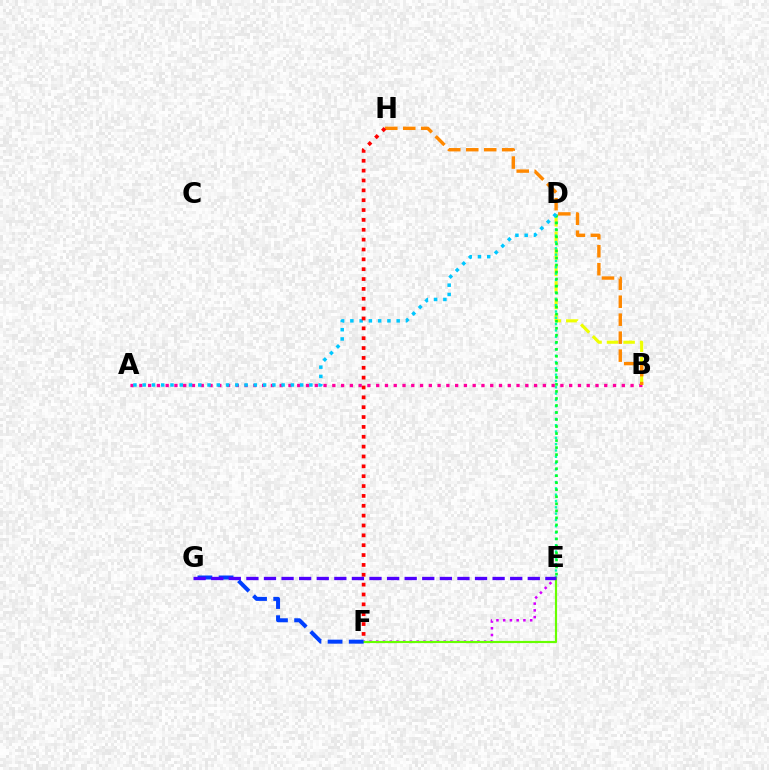{('B', 'D'): [{'color': '#eeff00', 'line_style': 'dashed', 'thickness': 2.25}], ('D', 'E'): [{'color': '#00ffaf', 'line_style': 'dotted', 'thickness': 1.72}, {'color': '#00ff27', 'line_style': 'dotted', 'thickness': 1.91}], ('E', 'F'): [{'color': '#d600ff', 'line_style': 'dotted', 'thickness': 1.83}, {'color': '#66ff00', 'line_style': 'solid', 'thickness': 1.57}], ('A', 'B'): [{'color': '#ff00a0', 'line_style': 'dotted', 'thickness': 2.38}], ('F', 'G'): [{'color': '#003fff', 'line_style': 'dashed', 'thickness': 2.87}], ('A', 'D'): [{'color': '#00c7ff', 'line_style': 'dotted', 'thickness': 2.52}], ('B', 'H'): [{'color': '#ff8800', 'line_style': 'dashed', 'thickness': 2.44}], ('F', 'H'): [{'color': '#ff0000', 'line_style': 'dotted', 'thickness': 2.68}], ('E', 'G'): [{'color': '#4f00ff', 'line_style': 'dashed', 'thickness': 2.39}]}